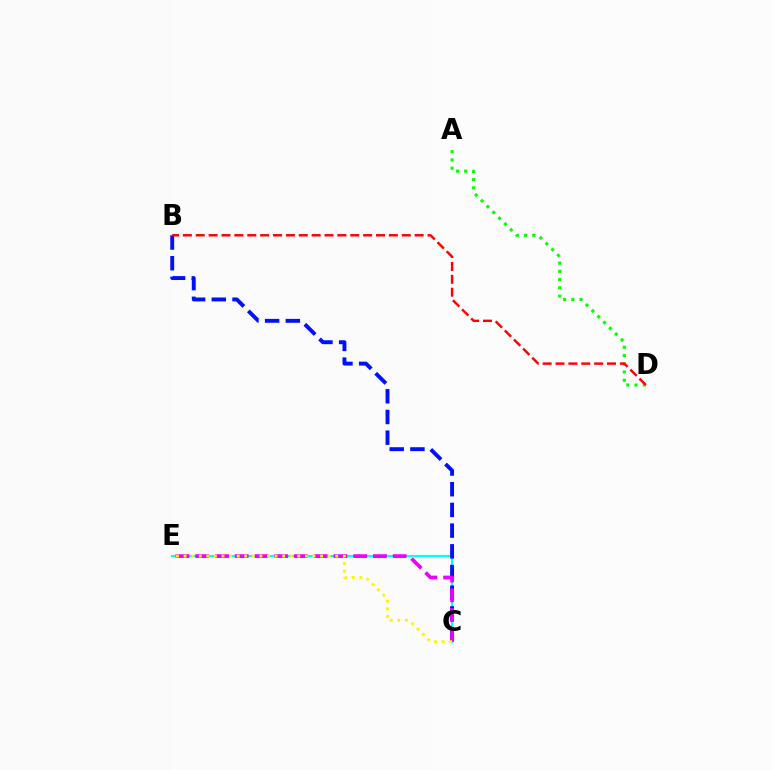{('C', 'E'): [{'color': '#00fff6', 'line_style': 'solid', 'thickness': 1.52}, {'color': '#ee00ff', 'line_style': 'dashed', 'thickness': 2.68}, {'color': '#fcf500', 'line_style': 'dotted', 'thickness': 2.06}], ('B', 'C'): [{'color': '#0010ff', 'line_style': 'dashed', 'thickness': 2.81}], ('A', 'D'): [{'color': '#08ff00', 'line_style': 'dotted', 'thickness': 2.24}], ('B', 'D'): [{'color': '#ff0000', 'line_style': 'dashed', 'thickness': 1.75}]}